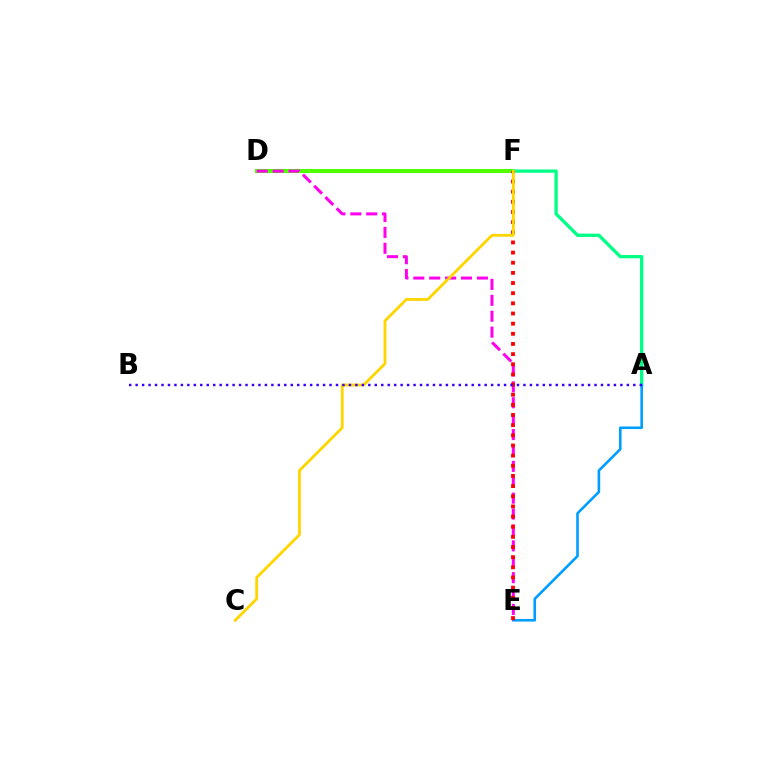{('D', 'F'): [{'color': '#4fff00', 'line_style': 'solid', 'thickness': 2.91}], ('A', 'F'): [{'color': '#00ff86', 'line_style': 'solid', 'thickness': 2.37}], ('A', 'E'): [{'color': '#009eff', 'line_style': 'solid', 'thickness': 1.89}], ('D', 'E'): [{'color': '#ff00ed', 'line_style': 'dashed', 'thickness': 2.16}], ('E', 'F'): [{'color': '#ff0000', 'line_style': 'dotted', 'thickness': 2.76}], ('C', 'F'): [{'color': '#ffd500', 'line_style': 'solid', 'thickness': 2.03}], ('A', 'B'): [{'color': '#3700ff', 'line_style': 'dotted', 'thickness': 1.76}]}